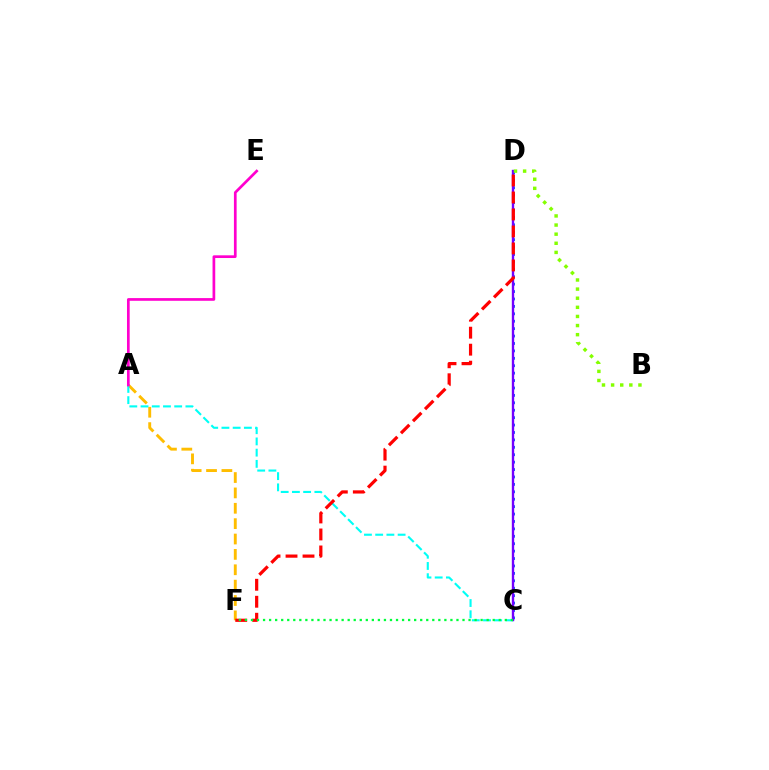{('A', 'F'): [{'color': '#ffbd00', 'line_style': 'dashed', 'thickness': 2.09}], ('A', 'C'): [{'color': '#00fff6', 'line_style': 'dashed', 'thickness': 1.52}], ('C', 'D'): [{'color': '#004bff', 'line_style': 'dotted', 'thickness': 2.02}, {'color': '#7200ff', 'line_style': 'solid', 'thickness': 1.7}], ('D', 'F'): [{'color': '#ff0000', 'line_style': 'dashed', 'thickness': 2.31}], ('C', 'F'): [{'color': '#00ff39', 'line_style': 'dotted', 'thickness': 1.64}], ('A', 'E'): [{'color': '#ff00cf', 'line_style': 'solid', 'thickness': 1.94}], ('B', 'D'): [{'color': '#84ff00', 'line_style': 'dotted', 'thickness': 2.48}]}